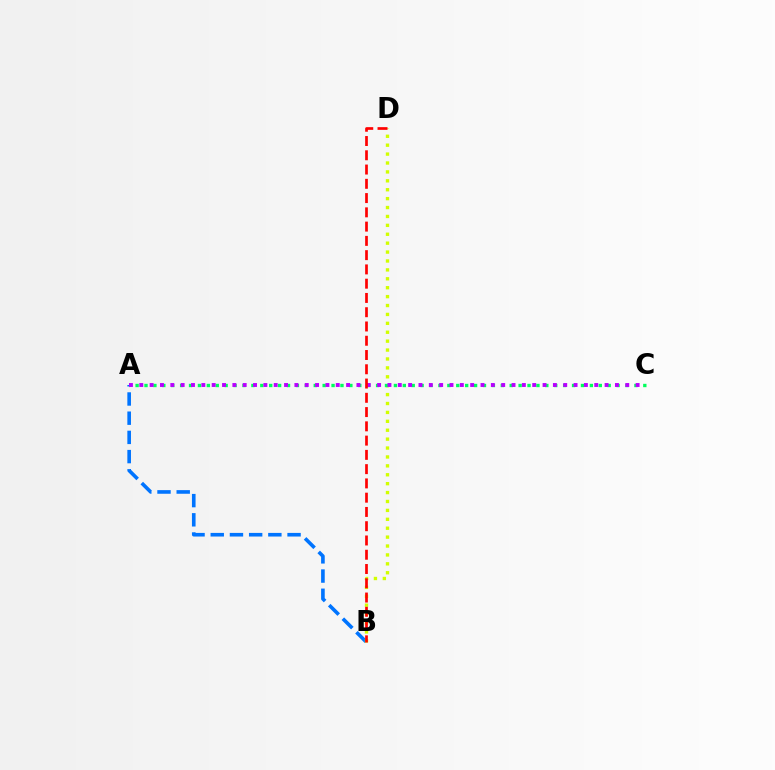{('A', 'B'): [{'color': '#0074ff', 'line_style': 'dashed', 'thickness': 2.61}], ('B', 'D'): [{'color': '#d1ff00', 'line_style': 'dotted', 'thickness': 2.42}, {'color': '#ff0000', 'line_style': 'dashed', 'thickness': 1.94}], ('A', 'C'): [{'color': '#00ff5c', 'line_style': 'dotted', 'thickness': 2.42}, {'color': '#b900ff', 'line_style': 'dotted', 'thickness': 2.81}]}